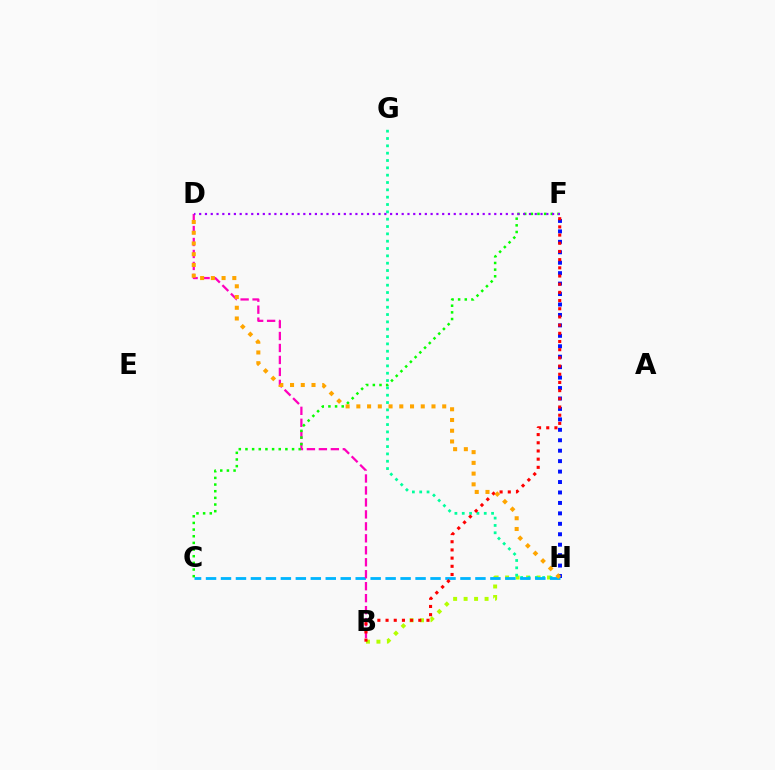{('B', 'H'): [{'color': '#b3ff00', 'line_style': 'dotted', 'thickness': 2.85}], ('F', 'H'): [{'color': '#0010ff', 'line_style': 'dotted', 'thickness': 2.84}], ('G', 'H'): [{'color': '#00ff9d', 'line_style': 'dotted', 'thickness': 1.99}], ('C', 'H'): [{'color': '#00b5ff', 'line_style': 'dashed', 'thickness': 2.03}], ('B', 'D'): [{'color': '#ff00bd', 'line_style': 'dashed', 'thickness': 1.63}], ('C', 'F'): [{'color': '#08ff00', 'line_style': 'dotted', 'thickness': 1.81}], ('B', 'F'): [{'color': '#ff0000', 'line_style': 'dotted', 'thickness': 2.22}], ('D', 'F'): [{'color': '#9b00ff', 'line_style': 'dotted', 'thickness': 1.57}], ('D', 'H'): [{'color': '#ffa500', 'line_style': 'dotted', 'thickness': 2.92}]}